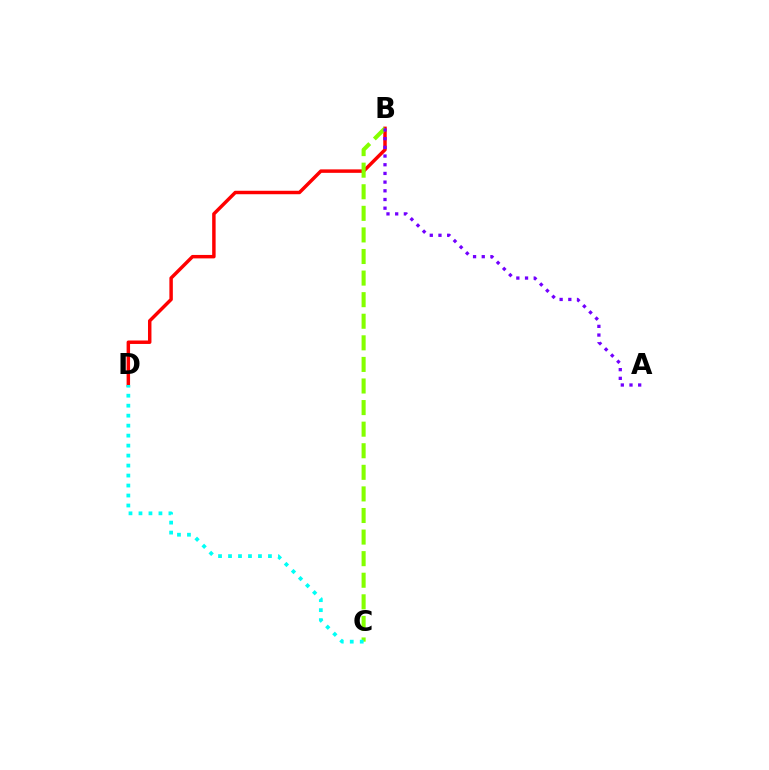{('B', 'D'): [{'color': '#ff0000', 'line_style': 'solid', 'thickness': 2.49}], ('B', 'C'): [{'color': '#84ff00', 'line_style': 'dashed', 'thickness': 2.93}], ('A', 'B'): [{'color': '#7200ff', 'line_style': 'dotted', 'thickness': 2.36}], ('C', 'D'): [{'color': '#00fff6', 'line_style': 'dotted', 'thickness': 2.71}]}